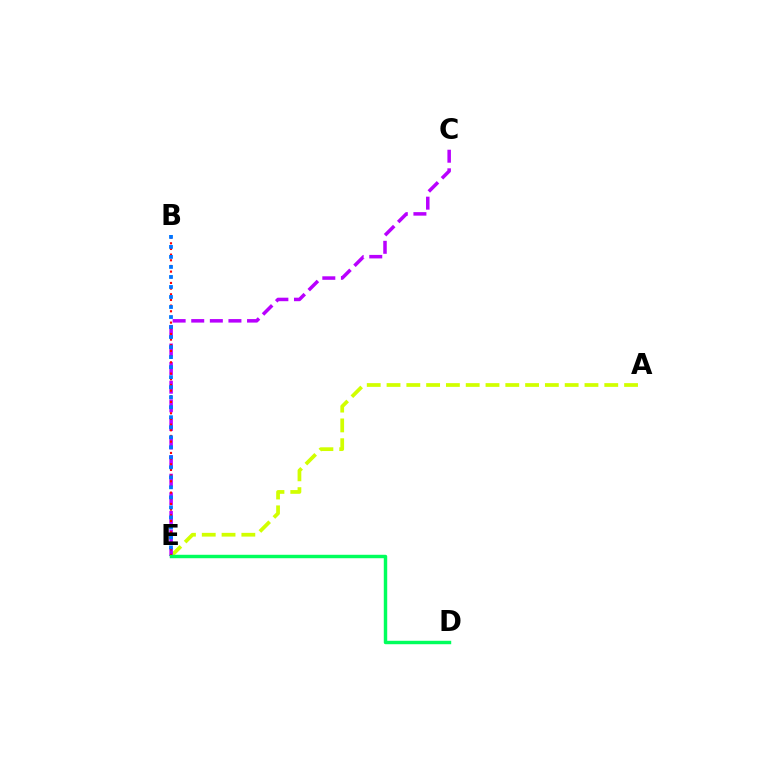{('A', 'E'): [{'color': '#d1ff00', 'line_style': 'dashed', 'thickness': 2.69}], ('C', 'E'): [{'color': '#b900ff', 'line_style': 'dashed', 'thickness': 2.53}], ('B', 'E'): [{'color': '#ff0000', 'line_style': 'dotted', 'thickness': 1.54}, {'color': '#0074ff', 'line_style': 'dotted', 'thickness': 2.72}], ('D', 'E'): [{'color': '#00ff5c', 'line_style': 'solid', 'thickness': 2.47}]}